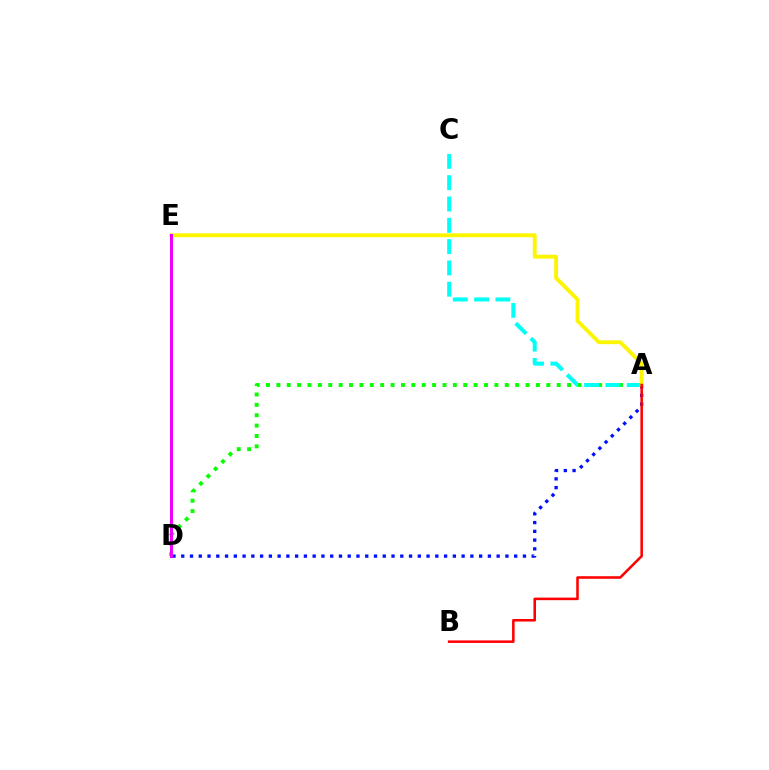{('A', 'D'): [{'color': '#08ff00', 'line_style': 'dotted', 'thickness': 2.82}, {'color': '#0010ff', 'line_style': 'dotted', 'thickness': 2.38}], ('A', 'C'): [{'color': '#00fff6', 'line_style': 'dashed', 'thickness': 2.9}], ('A', 'E'): [{'color': '#fcf500', 'line_style': 'solid', 'thickness': 2.78}], ('A', 'B'): [{'color': '#ff0000', 'line_style': 'solid', 'thickness': 1.84}], ('D', 'E'): [{'color': '#ee00ff', 'line_style': 'solid', 'thickness': 2.15}]}